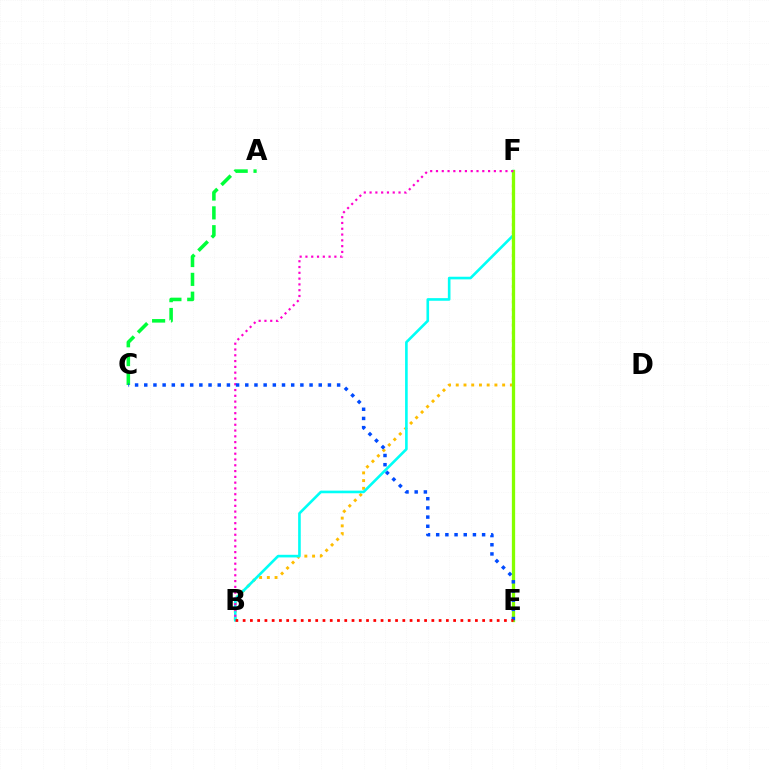{('B', 'F'): [{'color': '#ffbd00', 'line_style': 'dotted', 'thickness': 2.1}, {'color': '#00fff6', 'line_style': 'solid', 'thickness': 1.89}, {'color': '#ff00cf', 'line_style': 'dotted', 'thickness': 1.57}], ('E', 'F'): [{'color': '#7200ff', 'line_style': 'dotted', 'thickness': 1.89}, {'color': '#84ff00', 'line_style': 'solid', 'thickness': 2.36}], ('A', 'C'): [{'color': '#00ff39', 'line_style': 'dashed', 'thickness': 2.56}], ('C', 'E'): [{'color': '#004bff', 'line_style': 'dotted', 'thickness': 2.5}], ('B', 'E'): [{'color': '#ff0000', 'line_style': 'dotted', 'thickness': 1.97}]}